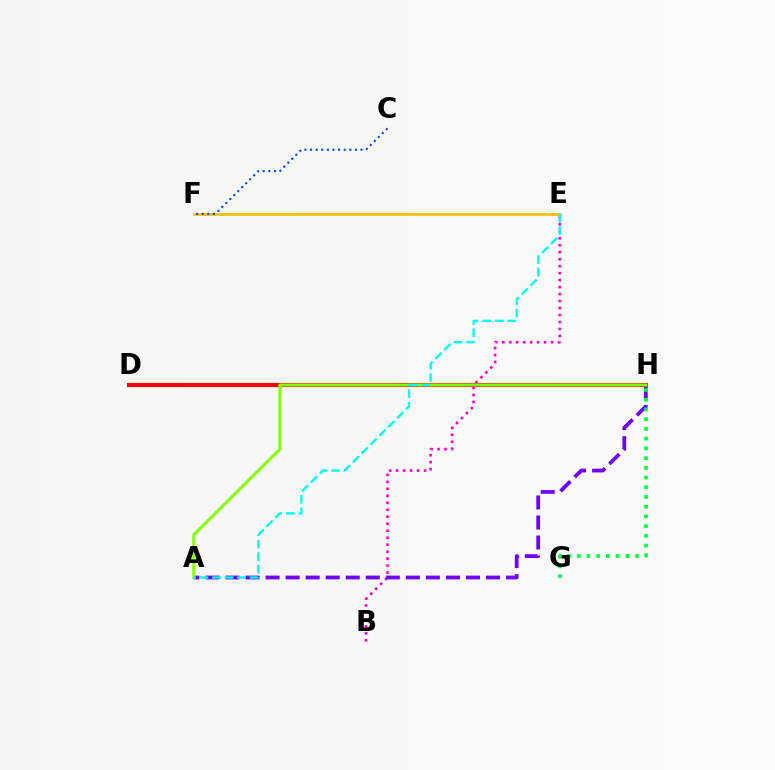{('B', 'E'): [{'color': '#ff00cf', 'line_style': 'dotted', 'thickness': 1.9}], ('A', 'H'): [{'color': '#7200ff', 'line_style': 'dashed', 'thickness': 2.72}, {'color': '#84ff00', 'line_style': 'solid', 'thickness': 2.14}], ('E', 'F'): [{'color': '#ffbd00', 'line_style': 'solid', 'thickness': 1.95}], ('G', 'H'): [{'color': '#00ff39', 'line_style': 'dotted', 'thickness': 2.64}], ('C', 'F'): [{'color': '#004bff', 'line_style': 'dotted', 'thickness': 1.53}], ('D', 'H'): [{'color': '#ff0000', 'line_style': 'solid', 'thickness': 2.95}], ('A', 'E'): [{'color': '#00fff6', 'line_style': 'dashed', 'thickness': 1.7}]}